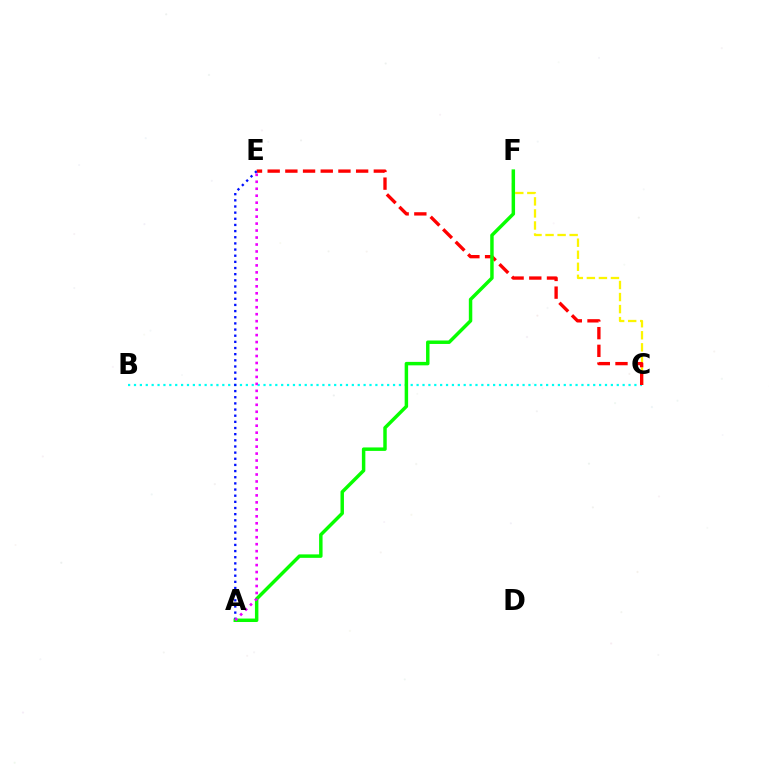{('B', 'C'): [{'color': '#00fff6', 'line_style': 'dotted', 'thickness': 1.6}], ('C', 'F'): [{'color': '#fcf500', 'line_style': 'dashed', 'thickness': 1.64}], ('C', 'E'): [{'color': '#ff0000', 'line_style': 'dashed', 'thickness': 2.4}], ('A', 'E'): [{'color': '#0010ff', 'line_style': 'dotted', 'thickness': 1.67}, {'color': '#ee00ff', 'line_style': 'dotted', 'thickness': 1.89}], ('A', 'F'): [{'color': '#08ff00', 'line_style': 'solid', 'thickness': 2.49}]}